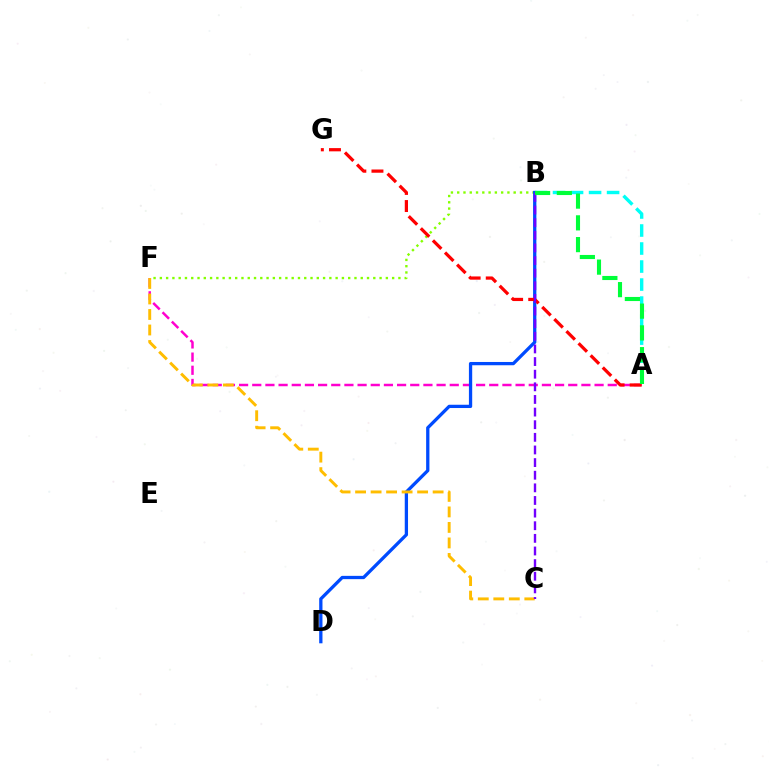{('A', 'F'): [{'color': '#ff00cf', 'line_style': 'dashed', 'thickness': 1.79}], ('A', 'B'): [{'color': '#00fff6', 'line_style': 'dashed', 'thickness': 2.45}, {'color': '#00ff39', 'line_style': 'dashed', 'thickness': 2.96}], ('B', 'F'): [{'color': '#84ff00', 'line_style': 'dotted', 'thickness': 1.71}], ('B', 'D'): [{'color': '#004bff', 'line_style': 'solid', 'thickness': 2.36}], ('C', 'F'): [{'color': '#ffbd00', 'line_style': 'dashed', 'thickness': 2.11}], ('A', 'G'): [{'color': '#ff0000', 'line_style': 'dashed', 'thickness': 2.32}], ('B', 'C'): [{'color': '#7200ff', 'line_style': 'dashed', 'thickness': 1.72}]}